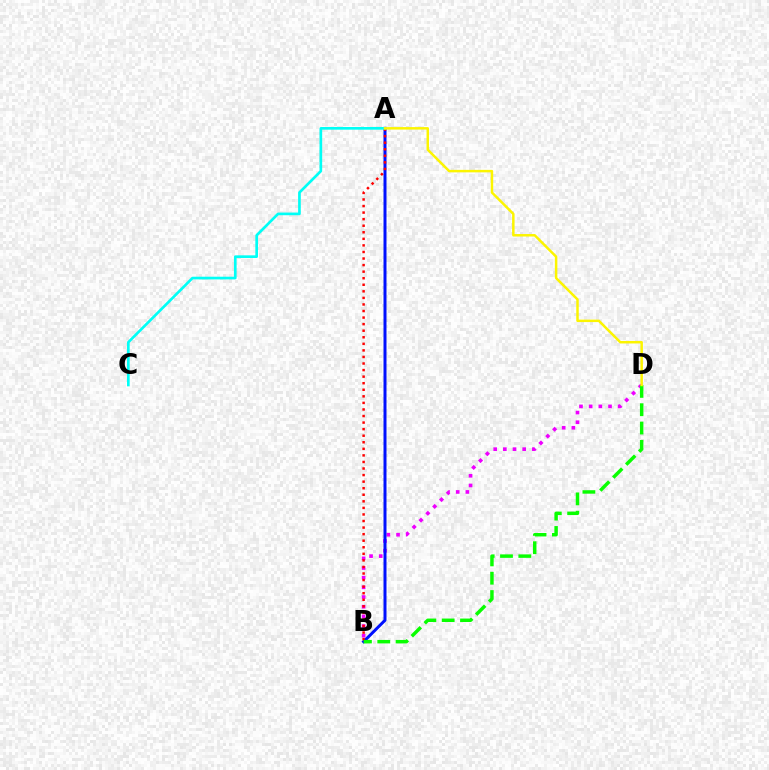{('B', 'D'): [{'color': '#ee00ff', 'line_style': 'dotted', 'thickness': 2.63}, {'color': '#08ff00', 'line_style': 'dashed', 'thickness': 2.49}], ('A', 'B'): [{'color': '#0010ff', 'line_style': 'solid', 'thickness': 2.15}, {'color': '#ff0000', 'line_style': 'dotted', 'thickness': 1.78}], ('A', 'C'): [{'color': '#00fff6', 'line_style': 'solid', 'thickness': 1.92}], ('A', 'D'): [{'color': '#fcf500', 'line_style': 'solid', 'thickness': 1.79}]}